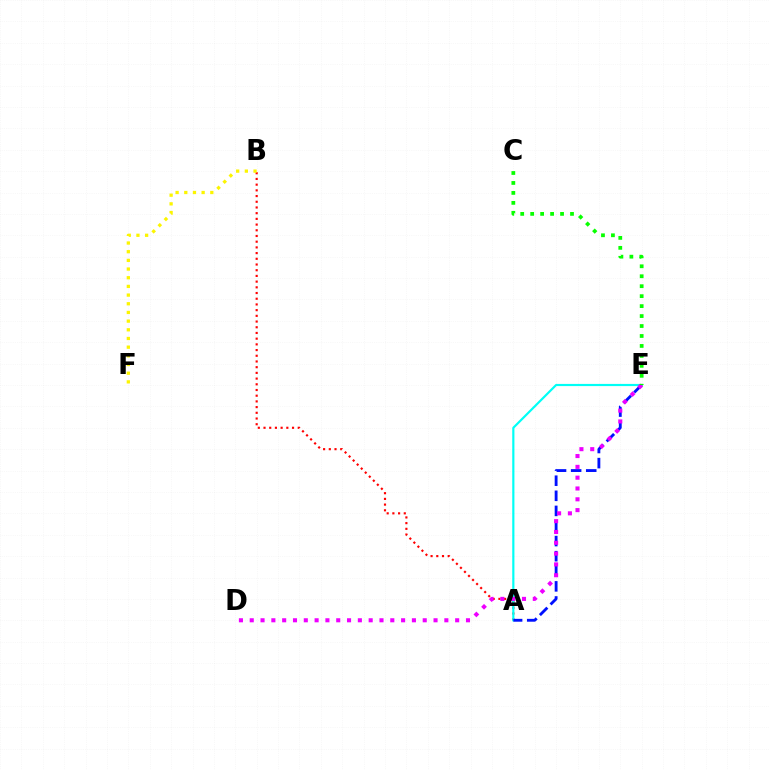{('A', 'B'): [{'color': '#ff0000', 'line_style': 'dotted', 'thickness': 1.55}], ('A', 'E'): [{'color': '#00fff6', 'line_style': 'solid', 'thickness': 1.57}, {'color': '#0010ff', 'line_style': 'dashed', 'thickness': 2.05}], ('B', 'F'): [{'color': '#fcf500', 'line_style': 'dotted', 'thickness': 2.36}], ('D', 'E'): [{'color': '#ee00ff', 'line_style': 'dotted', 'thickness': 2.94}], ('C', 'E'): [{'color': '#08ff00', 'line_style': 'dotted', 'thickness': 2.71}]}